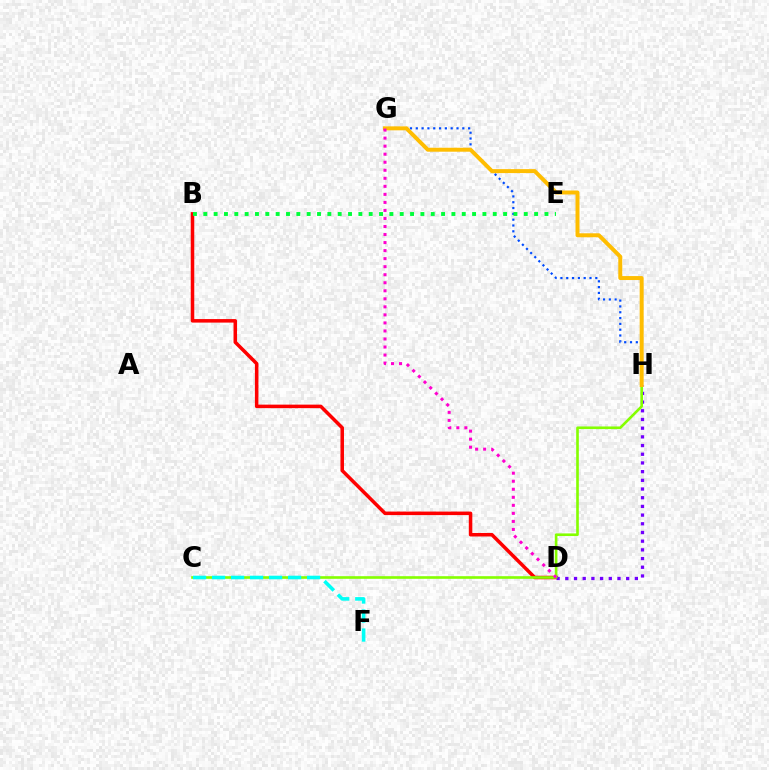{('B', 'D'): [{'color': '#ff0000', 'line_style': 'solid', 'thickness': 2.53}], ('G', 'H'): [{'color': '#004bff', 'line_style': 'dotted', 'thickness': 1.58}, {'color': '#ffbd00', 'line_style': 'solid', 'thickness': 2.86}], ('D', 'H'): [{'color': '#7200ff', 'line_style': 'dotted', 'thickness': 2.36}], ('C', 'H'): [{'color': '#84ff00', 'line_style': 'solid', 'thickness': 1.9}], ('C', 'F'): [{'color': '#00fff6', 'line_style': 'dashed', 'thickness': 2.58}], ('B', 'E'): [{'color': '#00ff39', 'line_style': 'dotted', 'thickness': 2.81}], ('D', 'G'): [{'color': '#ff00cf', 'line_style': 'dotted', 'thickness': 2.18}]}